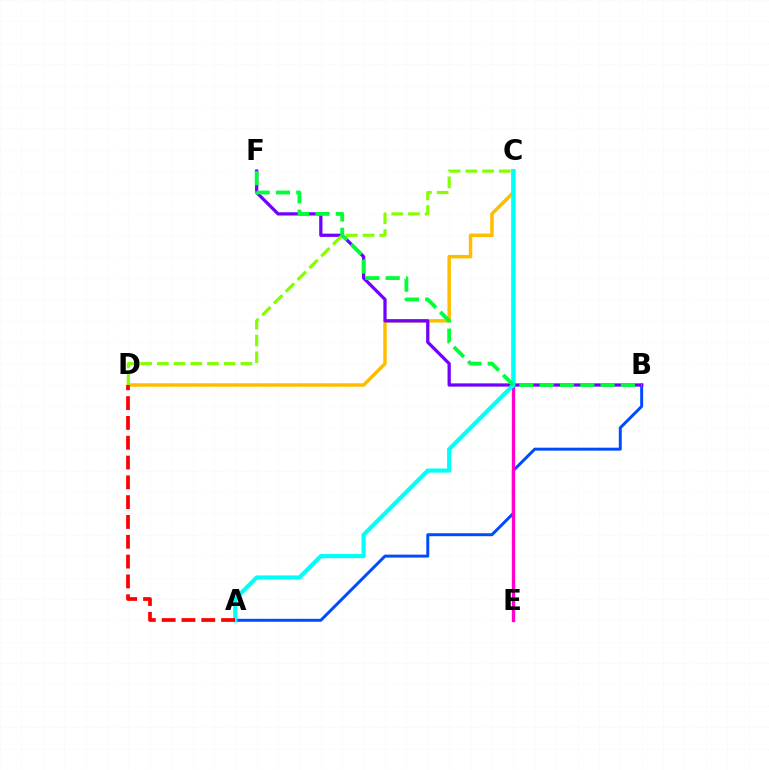{('A', 'B'): [{'color': '#004bff', 'line_style': 'solid', 'thickness': 2.13}], ('C', 'D'): [{'color': '#ffbd00', 'line_style': 'solid', 'thickness': 2.51}, {'color': '#84ff00', 'line_style': 'dashed', 'thickness': 2.27}], ('C', 'E'): [{'color': '#ff00cf', 'line_style': 'solid', 'thickness': 2.4}], ('B', 'F'): [{'color': '#7200ff', 'line_style': 'solid', 'thickness': 2.35}, {'color': '#00ff39', 'line_style': 'dashed', 'thickness': 2.76}], ('A', 'C'): [{'color': '#00fff6', 'line_style': 'solid', 'thickness': 2.99}], ('A', 'D'): [{'color': '#ff0000', 'line_style': 'dashed', 'thickness': 2.69}]}